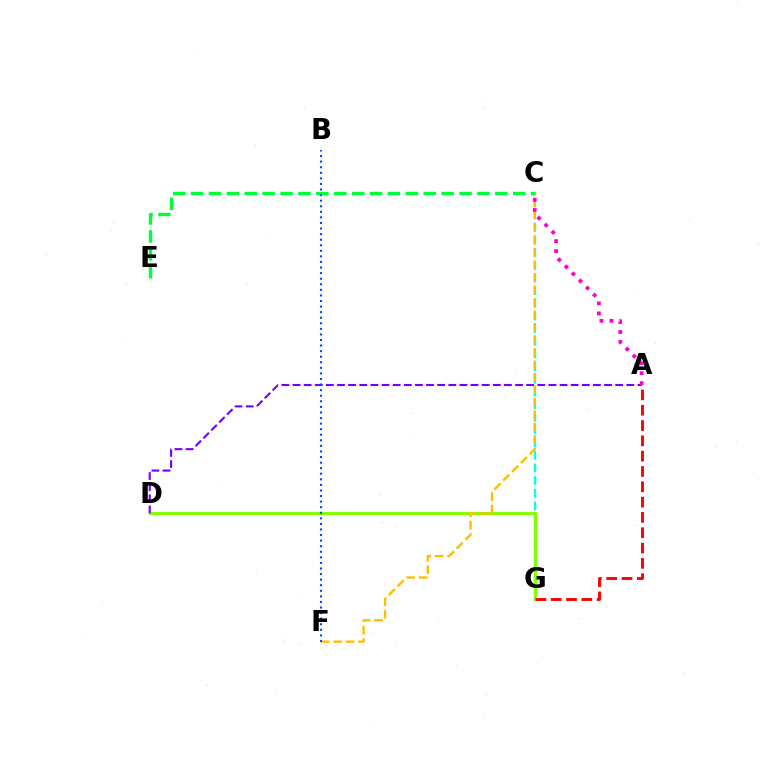{('C', 'G'): [{'color': '#00fff6', 'line_style': 'dashed', 'thickness': 1.72}], ('D', 'G'): [{'color': '#84ff00', 'line_style': 'solid', 'thickness': 2.25}], ('C', 'F'): [{'color': '#ffbd00', 'line_style': 'dashed', 'thickness': 1.69}], ('C', 'E'): [{'color': '#00ff39', 'line_style': 'dashed', 'thickness': 2.43}], ('A', 'G'): [{'color': '#ff0000', 'line_style': 'dashed', 'thickness': 2.08}], ('A', 'D'): [{'color': '#7200ff', 'line_style': 'dashed', 'thickness': 1.51}], ('B', 'F'): [{'color': '#004bff', 'line_style': 'dotted', 'thickness': 1.51}], ('A', 'C'): [{'color': '#ff00cf', 'line_style': 'dotted', 'thickness': 2.72}]}